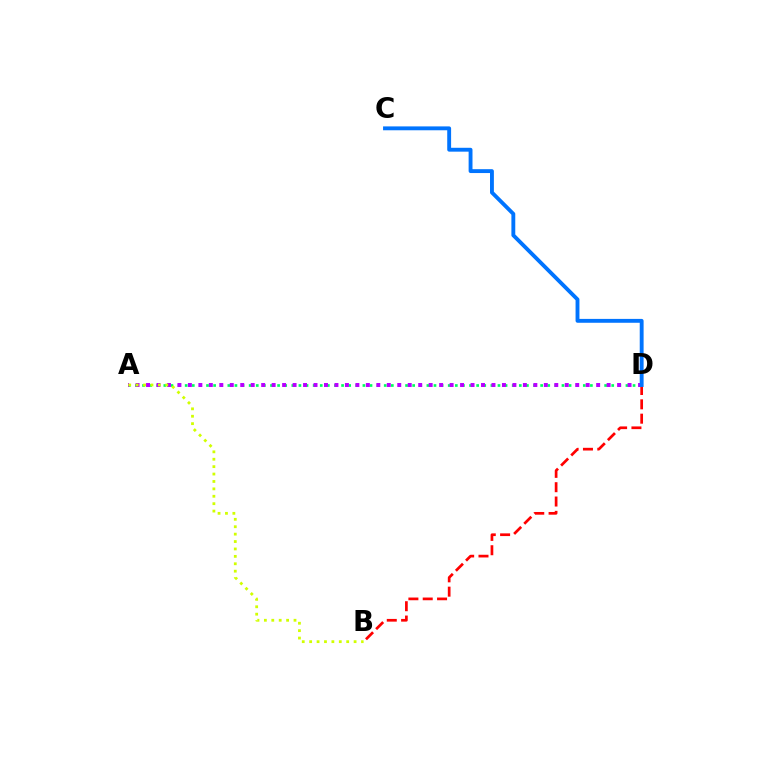{('A', 'D'): [{'color': '#00ff5c', 'line_style': 'dotted', 'thickness': 1.93}, {'color': '#b900ff', 'line_style': 'dotted', 'thickness': 2.84}], ('B', 'D'): [{'color': '#ff0000', 'line_style': 'dashed', 'thickness': 1.95}], ('A', 'B'): [{'color': '#d1ff00', 'line_style': 'dotted', 'thickness': 2.01}], ('C', 'D'): [{'color': '#0074ff', 'line_style': 'solid', 'thickness': 2.79}]}